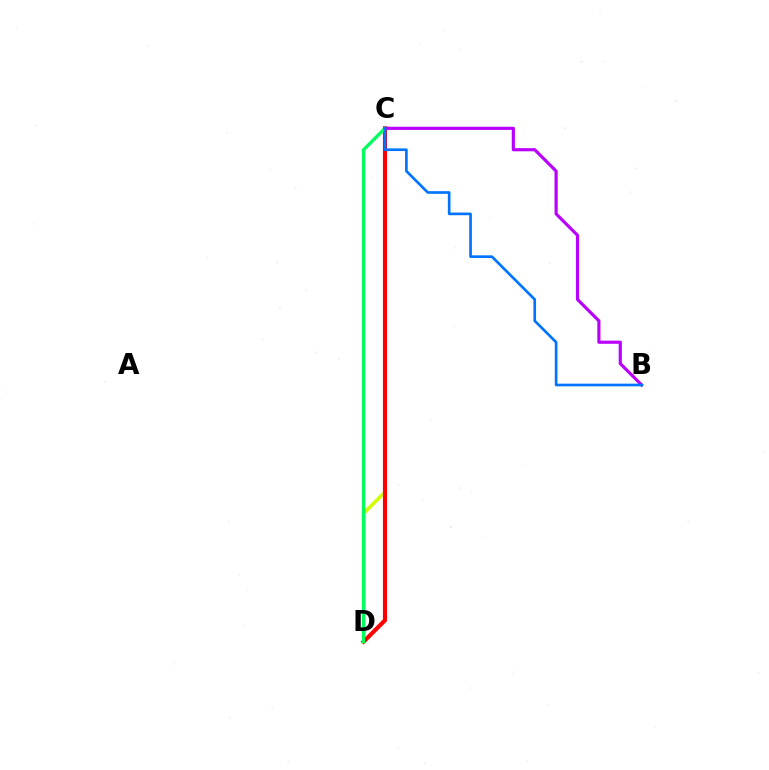{('C', 'D'): [{'color': '#d1ff00', 'line_style': 'solid', 'thickness': 2.52}, {'color': '#ff0000', 'line_style': 'solid', 'thickness': 2.98}, {'color': '#00ff5c', 'line_style': 'solid', 'thickness': 2.39}], ('B', 'C'): [{'color': '#b900ff', 'line_style': 'solid', 'thickness': 2.27}, {'color': '#0074ff', 'line_style': 'solid', 'thickness': 1.92}]}